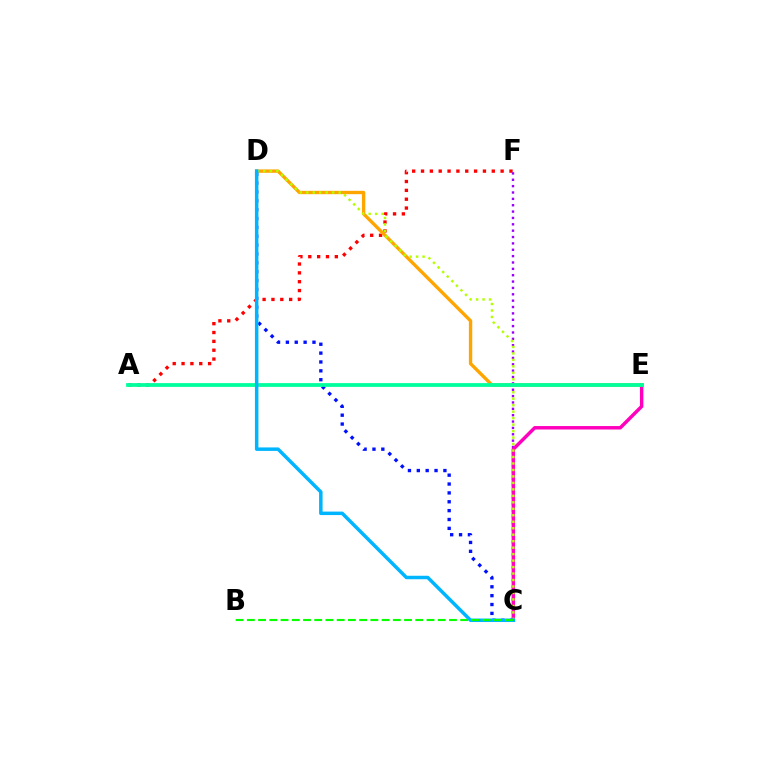{('A', 'F'): [{'color': '#ff0000', 'line_style': 'dotted', 'thickness': 2.4}], ('C', 'F'): [{'color': '#9b00ff', 'line_style': 'dotted', 'thickness': 1.73}], ('C', 'E'): [{'color': '#ff00bd', 'line_style': 'solid', 'thickness': 2.49}], ('D', 'E'): [{'color': '#ffa500', 'line_style': 'solid', 'thickness': 2.42}], ('C', 'D'): [{'color': '#b3ff00', 'line_style': 'dotted', 'thickness': 1.76}, {'color': '#0010ff', 'line_style': 'dotted', 'thickness': 2.41}, {'color': '#00b5ff', 'line_style': 'solid', 'thickness': 2.51}], ('A', 'E'): [{'color': '#00ff9d', 'line_style': 'solid', 'thickness': 2.72}], ('B', 'C'): [{'color': '#08ff00', 'line_style': 'dashed', 'thickness': 1.53}]}